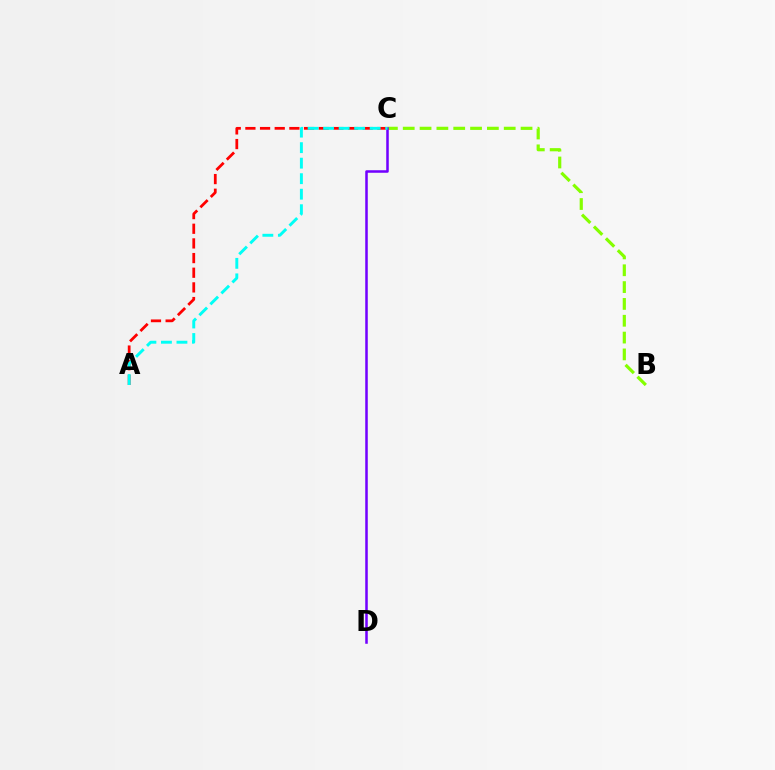{('A', 'C'): [{'color': '#ff0000', 'line_style': 'dashed', 'thickness': 1.99}, {'color': '#00fff6', 'line_style': 'dashed', 'thickness': 2.11}], ('B', 'C'): [{'color': '#84ff00', 'line_style': 'dashed', 'thickness': 2.29}], ('C', 'D'): [{'color': '#7200ff', 'line_style': 'solid', 'thickness': 1.82}]}